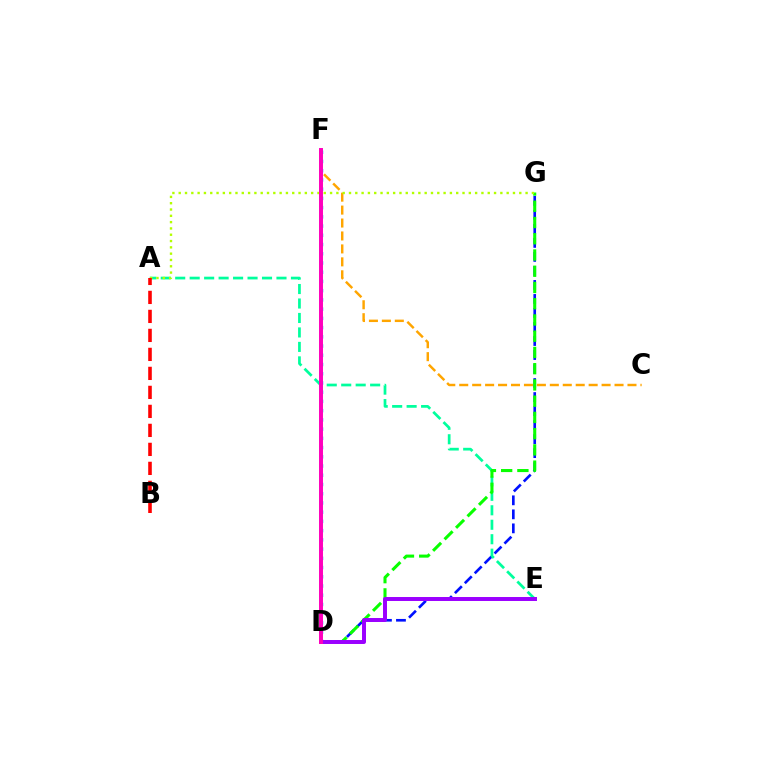{('D', 'G'): [{'color': '#0010ff', 'line_style': 'dashed', 'thickness': 1.9}, {'color': '#08ff00', 'line_style': 'dashed', 'thickness': 2.21}], ('C', 'F'): [{'color': '#ffa500', 'line_style': 'dashed', 'thickness': 1.76}], ('A', 'E'): [{'color': '#00ff9d', 'line_style': 'dashed', 'thickness': 1.97}], ('A', 'G'): [{'color': '#b3ff00', 'line_style': 'dotted', 'thickness': 1.71}], ('D', 'F'): [{'color': '#00b5ff', 'line_style': 'dotted', 'thickness': 2.51}, {'color': '#ff00bd', 'line_style': 'solid', 'thickness': 2.85}], ('D', 'E'): [{'color': '#9b00ff', 'line_style': 'solid', 'thickness': 2.86}], ('A', 'B'): [{'color': '#ff0000', 'line_style': 'dashed', 'thickness': 2.58}]}